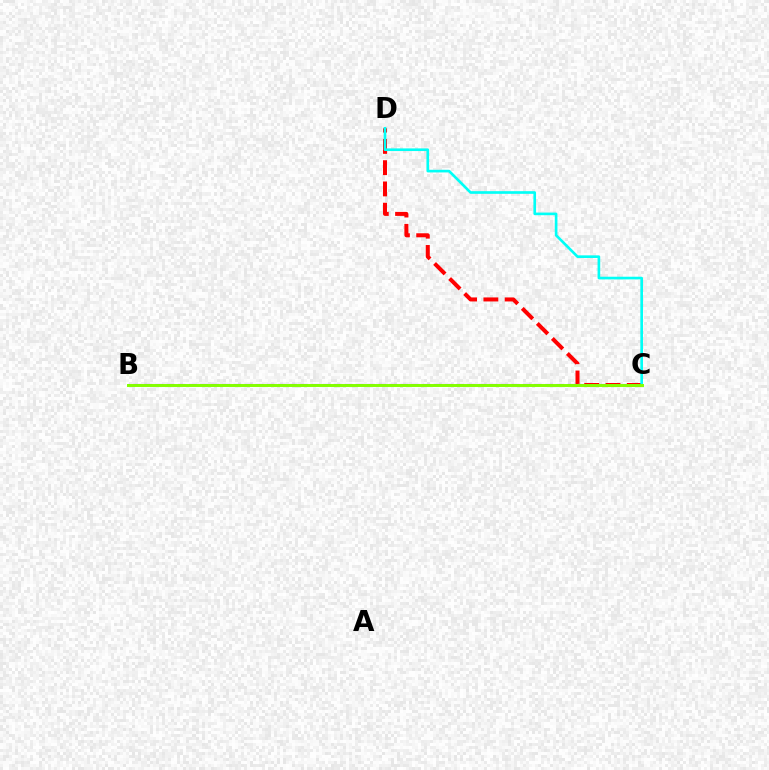{('B', 'C'): [{'color': '#7200ff', 'line_style': 'dashed', 'thickness': 1.51}, {'color': '#84ff00', 'line_style': 'solid', 'thickness': 2.12}], ('C', 'D'): [{'color': '#ff0000', 'line_style': 'dashed', 'thickness': 2.89}, {'color': '#00fff6', 'line_style': 'solid', 'thickness': 1.91}]}